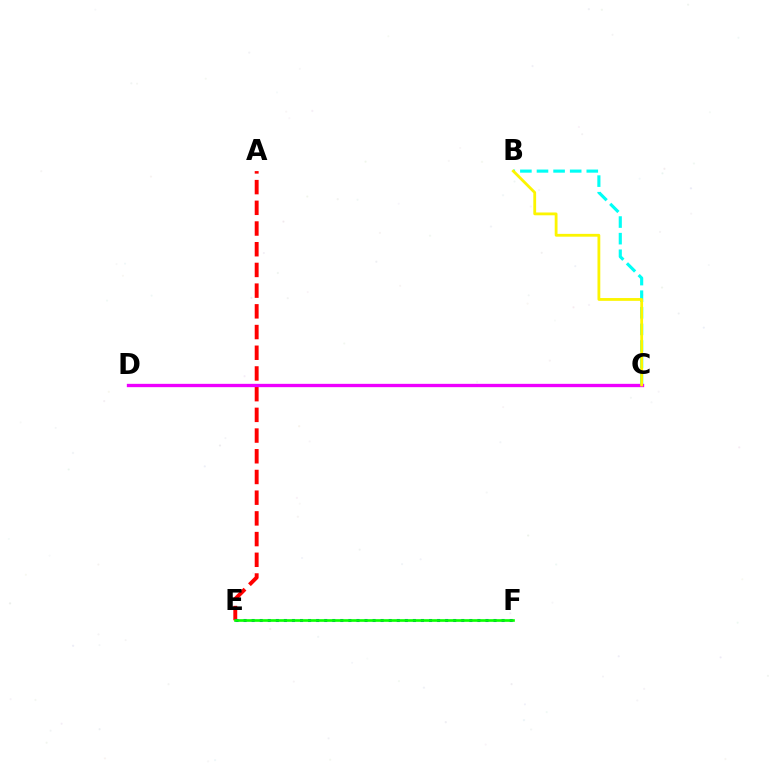{('A', 'E'): [{'color': '#ff0000', 'line_style': 'dashed', 'thickness': 2.81}], ('B', 'C'): [{'color': '#00fff6', 'line_style': 'dashed', 'thickness': 2.26}, {'color': '#fcf500', 'line_style': 'solid', 'thickness': 2.02}], ('E', 'F'): [{'color': '#0010ff', 'line_style': 'dotted', 'thickness': 2.19}, {'color': '#08ff00', 'line_style': 'solid', 'thickness': 1.91}], ('C', 'D'): [{'color': '#ee00ff', 'line_style': 'solid', 'thickness': 2.4}]}